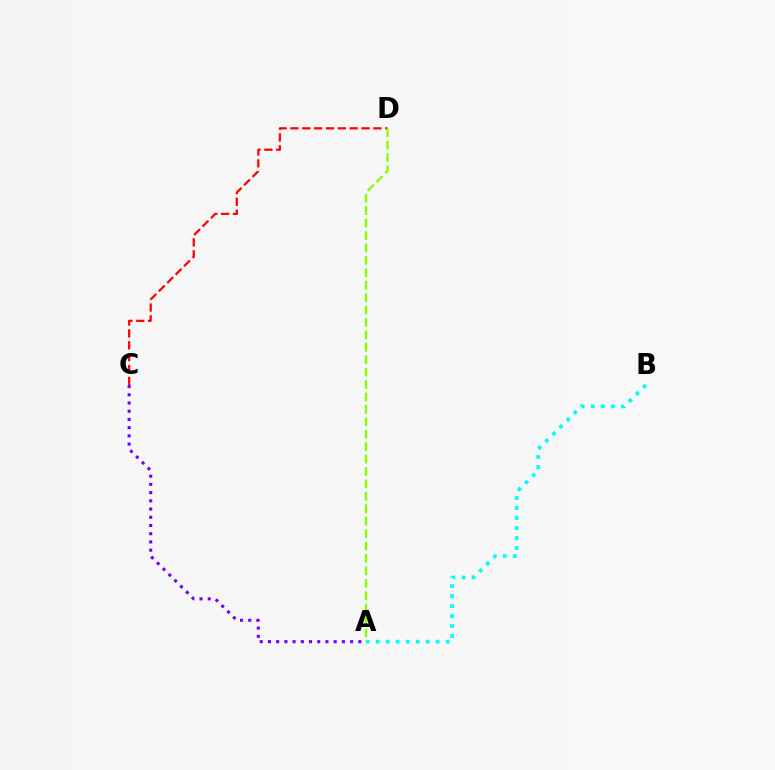{('C', 'D'): [{'color': '#ff0000', 'line_style': 'dashed', 'thickness': 1.61}], ('A', 'B'): [{'color': '#00fff6', 'line_style': 'dotted', 'thickness': 2.72}], ('A', 'D'): [{'color': '#84ff00', 'line_style': 'dashed', 'thickness': 1.69}], ('A', 'C'): [{'color': '#7200ff', 'line_style': 'dotted', 'thickness': 2.23}]}